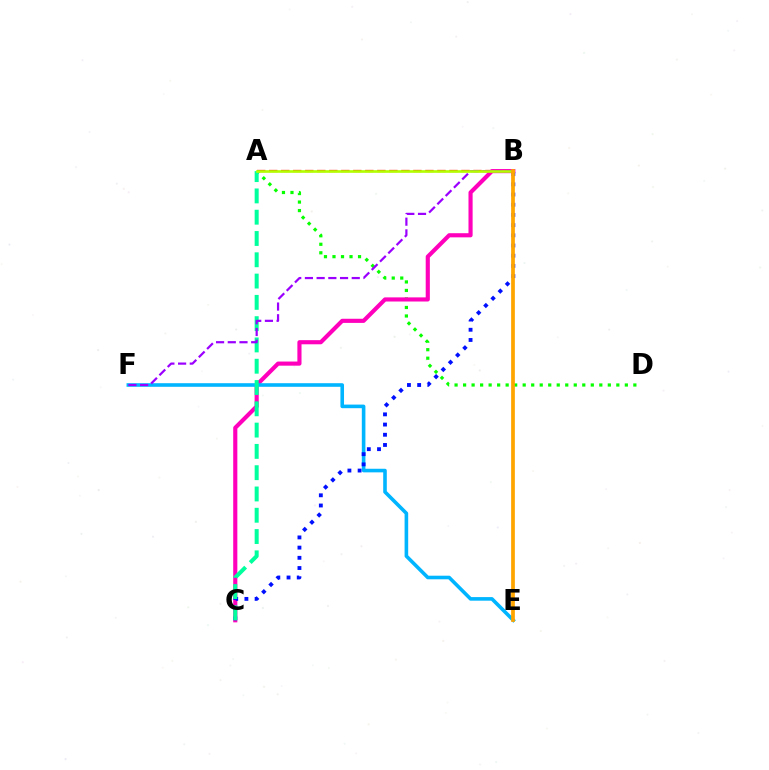{('A', 'B'): [{'color': '#ff0000', 'line_style': 'dashed', 'thickness': 1.63}, {'color': '#b3ff00', 'line_style': 'solid', 'thickness': 1.9}], ('A', 'D'): [{'color': '#08ff00', 'line_style': 'dotted', 'thickness': 2.31}], ('B', 'C'): [{'color': '#ff00bd', 'line_style': 'solid', 'thickness': 2.97}, {'color': '#0010ff', 'line_style': 'dotted', 'thickness': 2.77}], ('E', 'F'): [{'color': '#00b5ff', 'line_style': 'solid', 'thickness': 2.59}], ('A', 'C'): [{'color': '#00ff9d', 'line_style': 'dashed', 'thickness': 2.89}], ('B', 'F'): [{'color': '#9b00ff', 'line_style': 'dashed', 'thickness': 1.59}], ('B', 'E'): [{'color': '#ffa500', 'line_style': 'solid', 'thickness': 2.68}]}